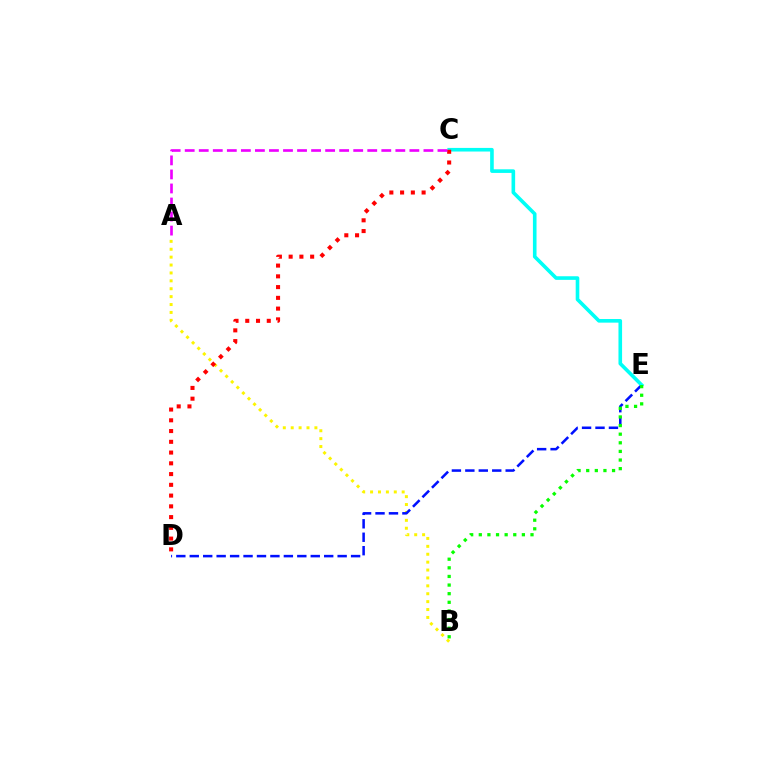{('A', 'B'): [{'color': '#fcf500', 'line_style': 'dotted', 'thickness': 2.15}], ('D', 'E'): [{'color': '#0010ff', 'line_style': 'dashed', 'thickness': 1.83}], ('C', 'E'): [{'color': '#00fff6', 'line_style': 'solid', 'thickness': 2.6}], ('C', 'D'): [{'color': '#ff0000', 'line_style': 'dotted', 'thickness': 2.92}], ('A', 'C'): [{'color': '#ee00ff', 'line_style': 'dashed', 'thickness': 1.91}], ('B', 'E'): [{'color': '#08ff00', 'line_style': 'dotted', 'thickness': 2.34}]}